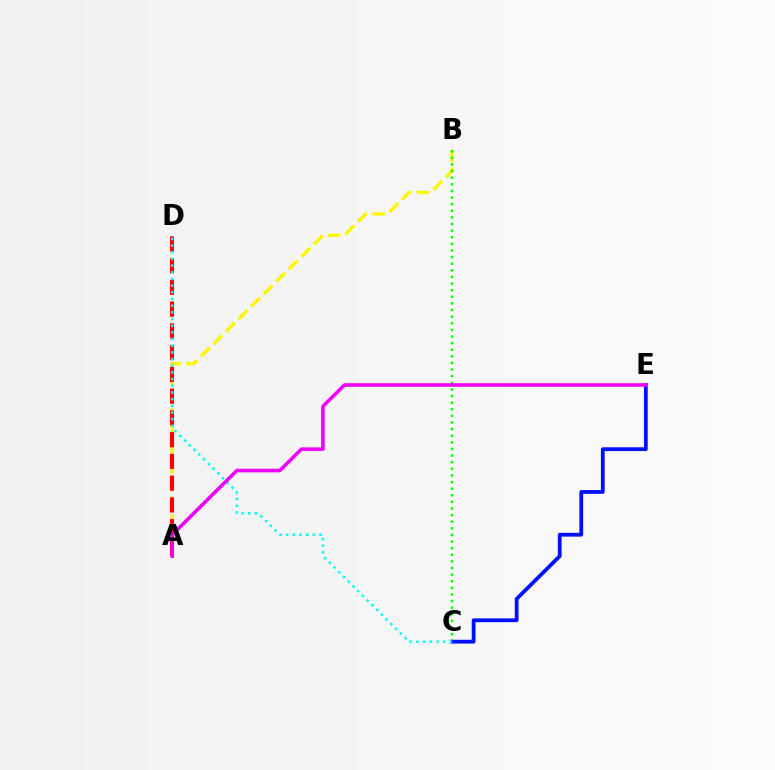{('A', 'B'): [{'color': '#fcf500', 'line_style': 'dashed', 'thickness': 2.41}], ('B', 'C'): [{'color': '#08ff00', 'line_style': 'dotted', 'thickness': 1.8}], ('C', 'E'): [{'color': '#0010ff', 'line_style': 'solid', 'thickness': 2.73}], ('A', 'D'): [{'color': '#ff0000', 'line_style': 'dashed', 'thickness': 2.95}], ('C', 'D'): [{'color': '#00fff6', 'line_style': 'dotted', 'thickness': 1.81}], ('A', 'E'): [{'color': '#ee00ff', 'line_style': 'solid', 'thickness': 2.58}]}